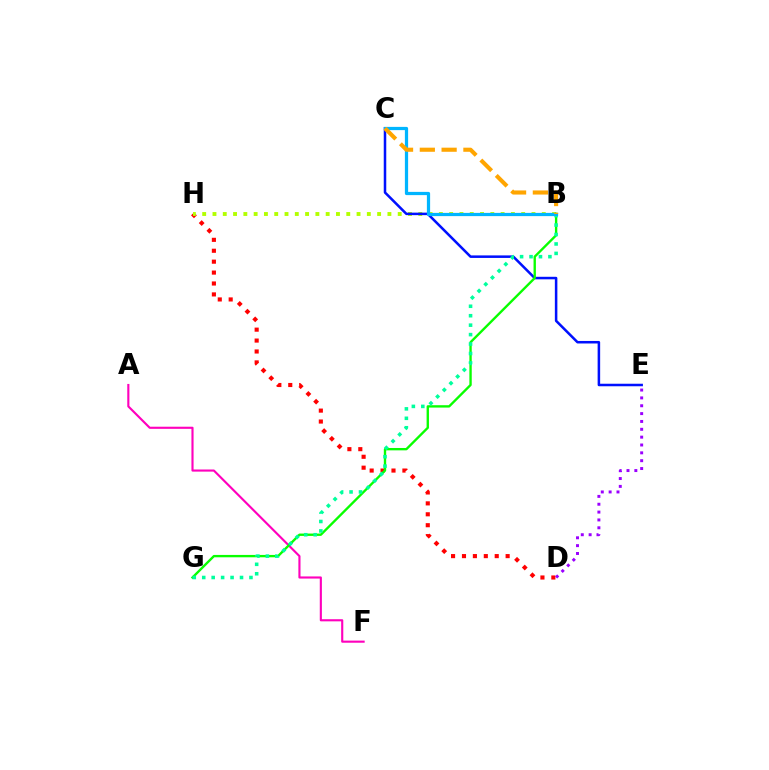{('D', 'H'): [{'color': '#ff0000', 'line_style': 'dotted', 'thickness': 2.97}], ('A', 'F'): [{'color': '#ff00bd', 'line_style': 'solid', 'thickness': 1.53}], ('B', 'H'): [{'color': '#b3ff00', 'line_style': 'dotted', 'thickness': 2.8}], ('C', 'E'): [{'color': '#0010ff', 'line_style': 'solid', 'thickness': 1.82}], ('B', 'G'): [{'color': '#08ff00', 'line_style': 'solid', 'thickness': 1.7}, {'color': '#00ff9d', 'line_style': 'dotted', 'thickness': 2.57}], ('D', 'E'): [{'color': '#9b00ff', 'line_style': 'dotted', 'thickness': 2.13}], ('B', 'C'): [{'color': '#00b5ff', 'line_style': 'solid', 'thickness': 2.33}, {'color': '#ffa500', 'line_style': 'dashed', 'thickness': 2.96}]}